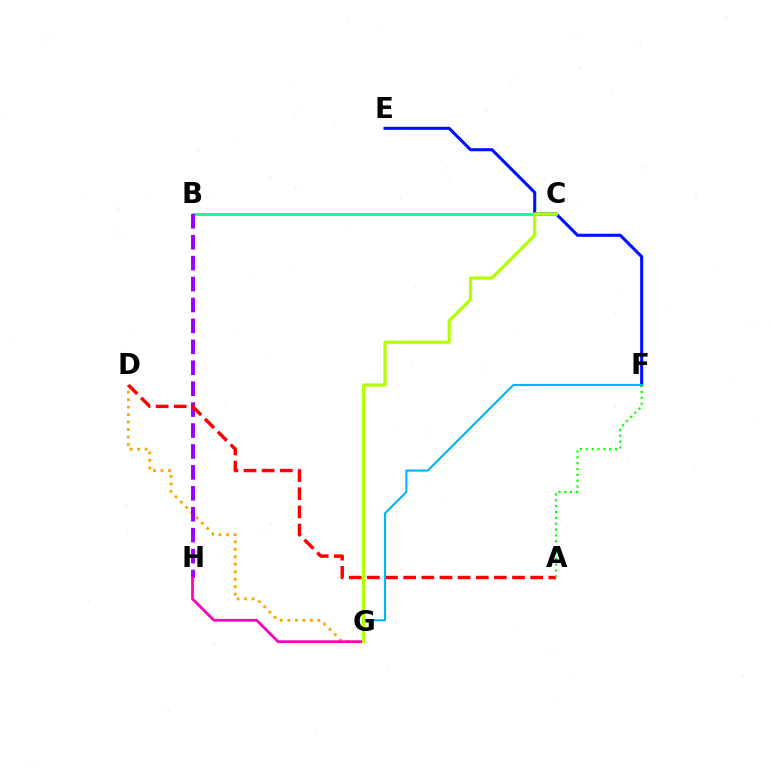{('D', 'G'): [{'color': '#ffa500', 'line_style': 'dotted', 'thickness': 2.03}], ('E', 'F'): [{'color': '#0010ff', 'line_style': 'solid', 'thickness': 2.21}], ('B', 'C'): [{'color': '#00ff9d', 'line_style': 'solid', 'thickness': 2.01}], ('B', 'H'): [{'color': '#9b00ff', 'line_style': 'dashed', 'thickness': 2.84}], ('G', 'H'): [{'color': '#ff00bd', 'line_style': 'solid', 'thickness': 1.98}], ('A', 'D'): [{'color': '#ff0000', 'line_style': 'dashed', 'thickness': 2.47}], ('F', 'G'): [{'color': '#00b5ff', 'line_style': 'solid', 'thickness': 1.52}], ('A', 'F'): [{'color': '#08ff00', 'line_style': 'dotted', 'thickness': 1.59}], ('C', 'G'): [{'color': '#b3ff00', 'line_style': 'solid', 'thickness': 2.3}]}